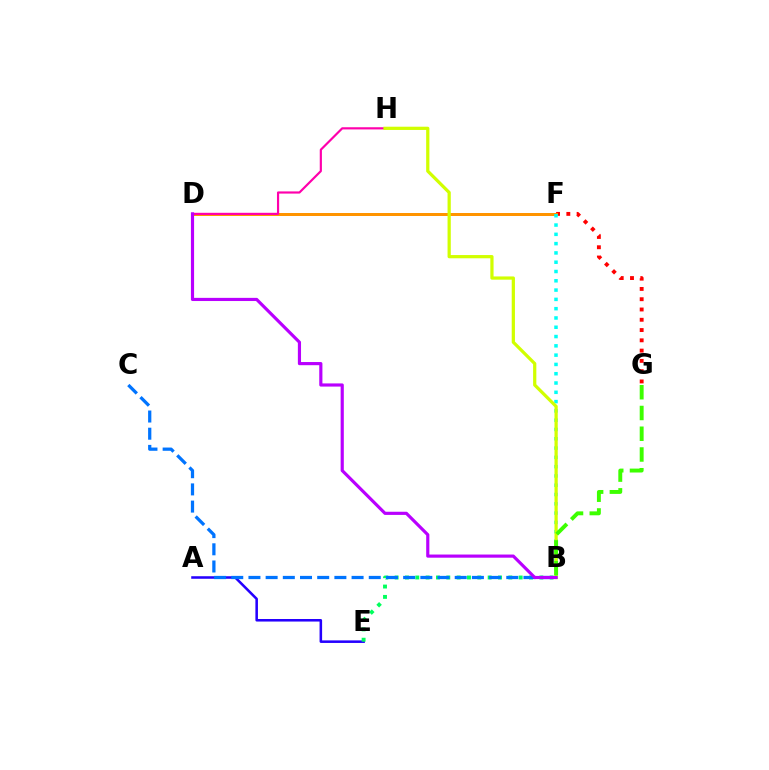{('A', 'E'): [{'color': '#2500ff', 'line_style': 'solid', 'thickness': 1.84}], ('F', 'G'): [{'color': '#ff0000', 'line_style': 'dotted', 'thickness': 2.79}], ('B', 'E'): [{'color': '#00ff5c', 'line_style': 'dotted', 'thickness': 2.81}], ('D', 'F'): [{'color': '#ff9400', 'line_style': 'solid', 'thickness': 2.16}], ('B', 'F'): [{'color': '#00fff6', 'line_style': 'dotted', 'thickness': 2.52}], ('D', 'H'): [{'color': '#ff00ac', 'line_style': 'solid', 'thickness': 1.57}], ('B', 'H'): [{'color': '#d1ff00', 'line_style': 'solid', 'thickness': 2.33}], ('B', 'C'): [{'color': '#0074ff', 'line_style': 'dashed', 'thickness': 2.34}], ('B', 'D'): [{'color': '#b900ff', 'line_style': 'solid', 'thickness': 2.28}], ('B', 'G'): [{'color': '#3dff00', 'line_style': 'dashed', 'thickness': 2.82}]}